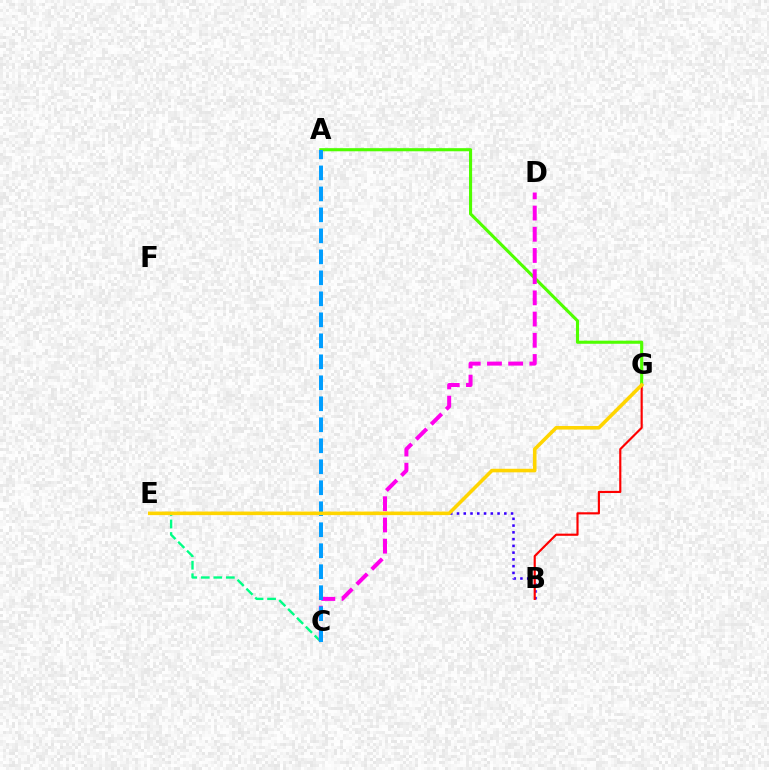{('B', 'E'): [{'color': '#3700ff', 'line_style': 'dotted', 'thickness': 1.84}], ('C', 'E'): [{'color': '#00ff86', 'line_style': 'dashed', 'thickness': 1.7}], ('A', 'G'): [{'color': '#4fff00', 'line_style': 'solid', 'thickness': 2.24}], ('C', 'D'): [{'color': '#ff00ed', 'line_style': 'dashed', 'thickness': 2.88}], ('B', 'G'): [{'color': '#ff0000', 'line_style': 'solid', 'thickness': 1.55}], ('A', 'C'): [{'color': '#009eff', 'line_style': 'dashed', 'thickness': 2.85}], ('E', 'G'): [{'color': '#ffd500', 'line_style': 'solid', 'thickness': 2.57}]}